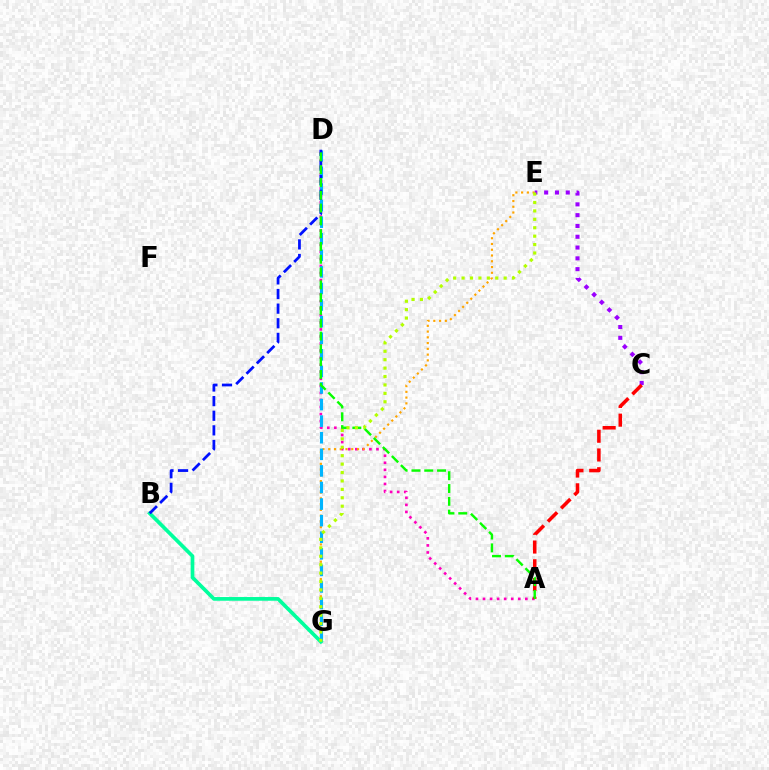{('A', 'D'): [{'color': '#ff00bd', 'line_style': 'dotted', 'thickness': 1.92}, {'color': '#08ff00', 'line_style': 'dashed', 'thickness': 1.74}], ('E', 'G'): [{'color': '#ffa500', 'line_style': 'dotted', 'thickness': 1.56}, {'color': '#b3ff00', 'line_style': 'dotted', 'thickness': 2.29}], ('C', 'E'): [{'color': '#9b00ff', 'line_style': 'dotted', 'thickness': 2.93}], ('D', 'G'): [{'color': '#00b5ff', 'line_style': 'dashed', 'thickness': 2.25}], ('B', 'G'): [{'color': '#00ff9d', 'line_style': 'solid', 'thickness': 2.66}], ('B', 'D'): [{'color': '#0010ff', 'line_style': 'dashed', 'thickness': 1.99}], ('A', 'C'): [{'color': '#ff0000', 'line_style': 'dashed', 'thickness': 2.55}]}